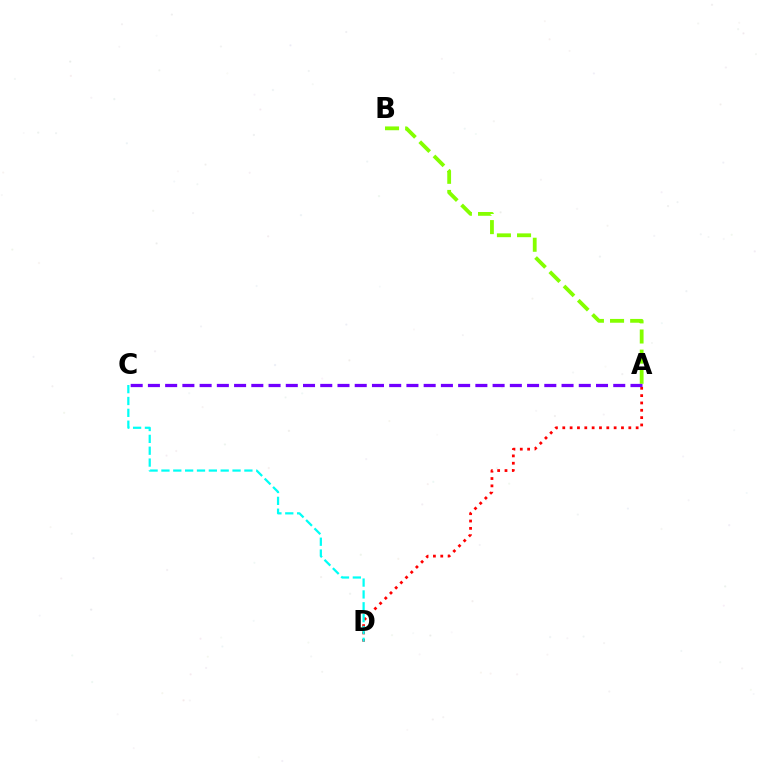{('A', 'B'): [{'color': '#84ff00', 'line_style': 'dashed', 'thickness': 2.74}], ('A', 'D'): [{'color': '#ff0000', 'line_style': 'dotted', 'thickness': 1.99}], ('A', 'C'): [{'color': '#7200ff', 'line_style': 'dashed', 'thickness': 2.34}], ('C', 'D'): [{'color': '#00fff6', 'line_style': 'dashed', 'thickness': 1.61}]}